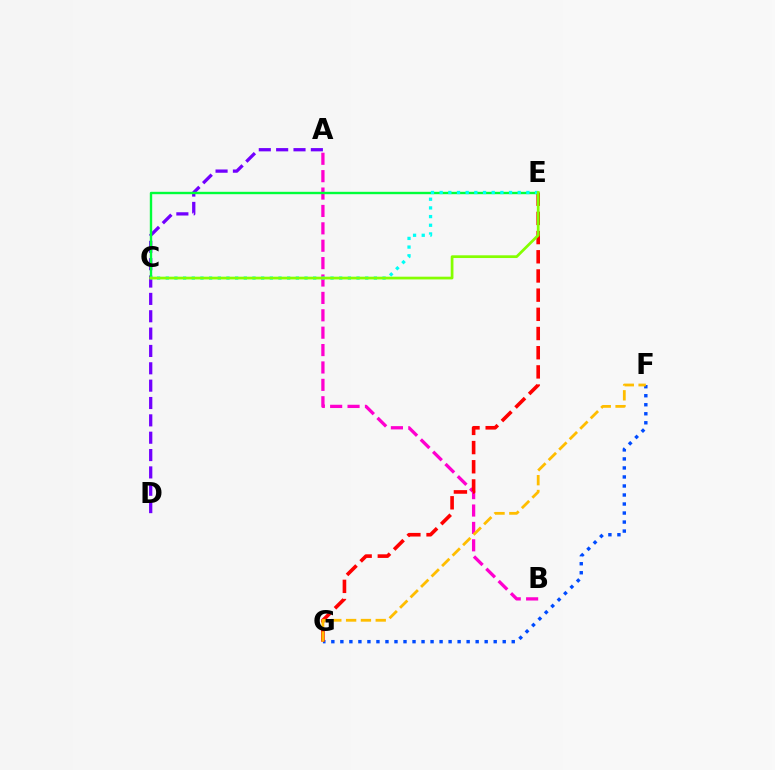{('A', 'B'): [{'color': '#ff00cf', 'line_style': 'dashed', 'thickness': 2.36}], ('A', 'D'): [{'color': '#7200ff', 'line_style': 'dashed', 'thickness': 2.36}], ('F', 'G'): [{'color': '#004bff', 'line_style': 'dotted', 'thickness': 2.45}, {'color': '#ffbd00', 'line_style': 'dashed', 'thickness': 2.01}], ('E', 'G'): [{'color': '#ff0000', 'line_style': 'dashed', 'thickness': 2.61}], ('C', 'E'): [{'color': '#00ff39', 'line_style': 'solid', 'thickness': 1.72}, {'color': '#00fff6', 'line_style': 'dotted', 'thickness': 2.36}, {'color': '#84ff00', 'line_style': 'solid', 'thickness': 1.97}]}